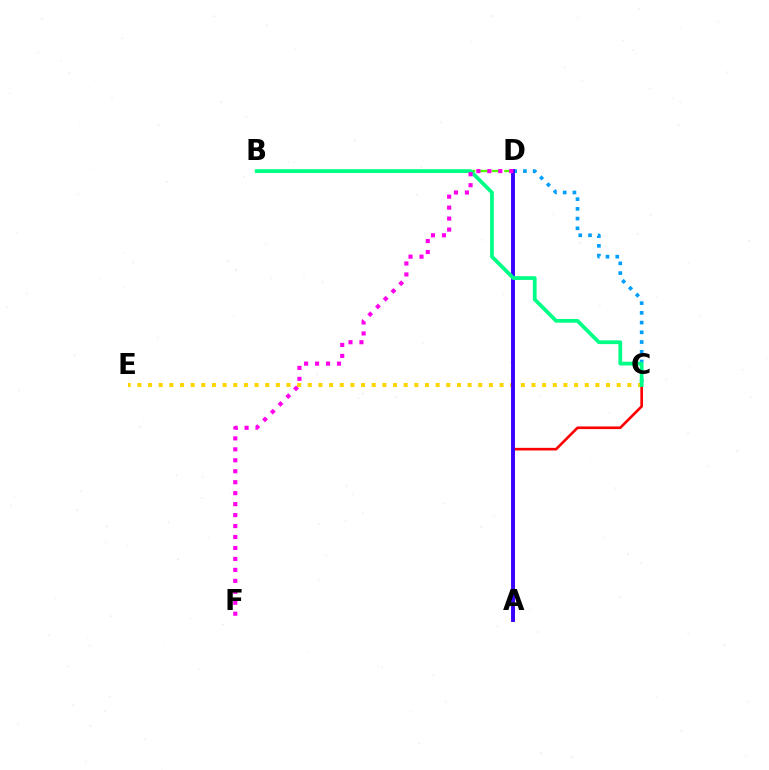{('C', 'E'): [{'color': '#ffd500', 'line_style': 'dotted', 'thickness': 2.89}], ('B', 'D'): [{'color': '#4fff00', 'line_style': 'dashed', 'thickness': 1.71}], ('C', 'D'): [{'color': '#009eff', 'line_style': 'dotted', 'thickness': 2.64}], ('A', 'C'): [{'color': '#ff0000', 'line_style': 'solid', 'thickness': 1.89}], ('A', 'D'): [{'color': '#3700ff', 'line_style': 'solid', 'thickness': 2.8}], ('B', 'C'): [{'color': '#00ff86', 'line_style': 'solid', 'thickness': 2.71}], ('D', 'F'): [{'color': '#ff00ed', 'line_style': 'dotted', 'thickness': 2.98}]}